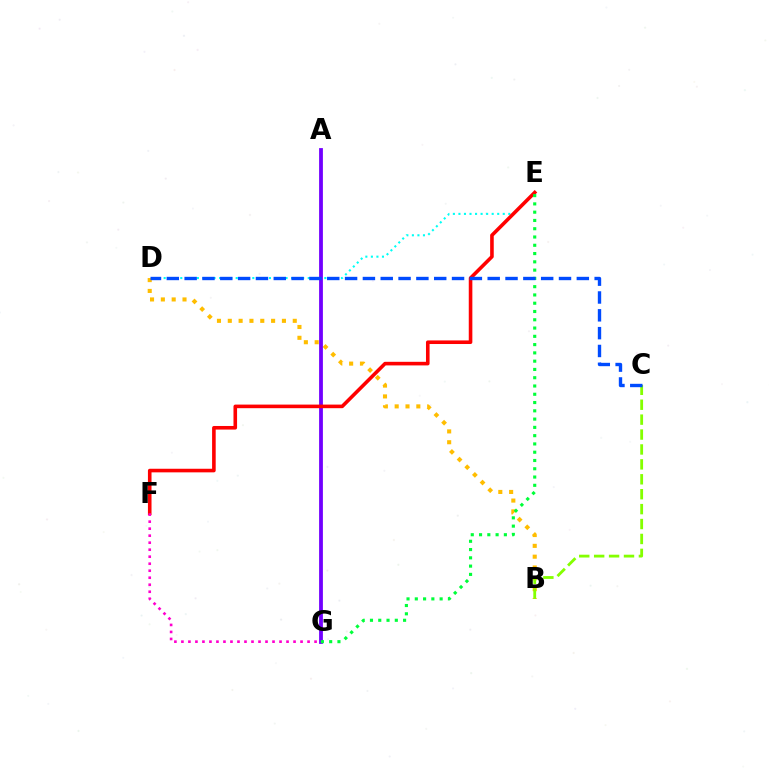{('D', 'E'): [{'color': '#00fff6', 'line_style': 'dotted', 'thickness': 1.51}], ('B', 'D'): [{'color': '#ffbd00', 'line_style': 'dotted', 'thickness': 2.94}], ('A', 'G'): [{'color': '#7200ff', 'line_style': 'solid', 'thickness': 2.73}], ('E', 'F'): [{'color': '#ff0000', 'line_style': 'solid', 'thickness': 2.59}], ('B', 'C'): [{'color': '#84ff00', 'line_style': 'dashed', 'thickness': 2.03}], ('F', 'G'): [{'color': '#ff00cf', 'line_style': 'dotted', 'thickness': 1.9}], ('E', 'G'): [{'color': '#00ff39', 'line_style': 'dotted', 'thickness': 2.25}], ('C', 'D'): [{'color': '#004bff', 'line_style': 'dashed', 'thickness': 2.42}]}